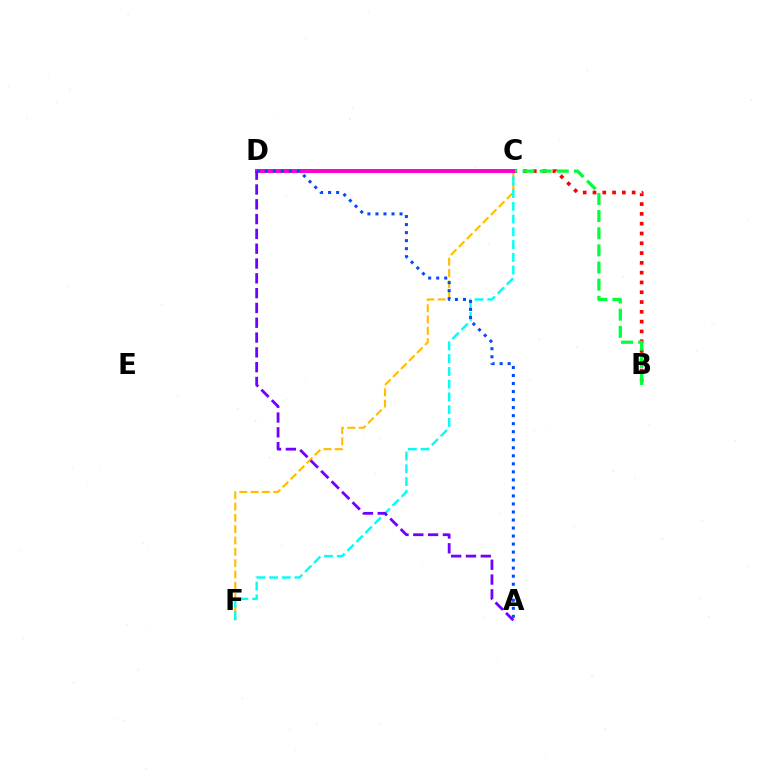{('B', 'C'): [{'color': '#ff0000', 'line_style': 'dotted', 'thickness': 2.66}, {'color': '#00ff39', 'line_style': 'dashed', 'thickness': 2.33}], ('C', 'F'): [{'color': '#ffbd00', 'line_style': 'dashed', 'thickness': 1.54}, {'color': '#00fff6', 'line_style': 'dashed', 'thickness': 1.73}], ('C', 'D'): [{'color': '#84ff00', 'line_style': 'dashed', 'thickness': 2.71}, {'color': '#ff00cf', 'line_style': 'solid', 'thickness': 2.86}], ('A', 'D'): [{'color': '#004bff', 'line_style': 'dotted', 'thickness': 2.18}, {'color': '#7200ff', 'line_style': 'dashed', 'thickness': 2.01}]}